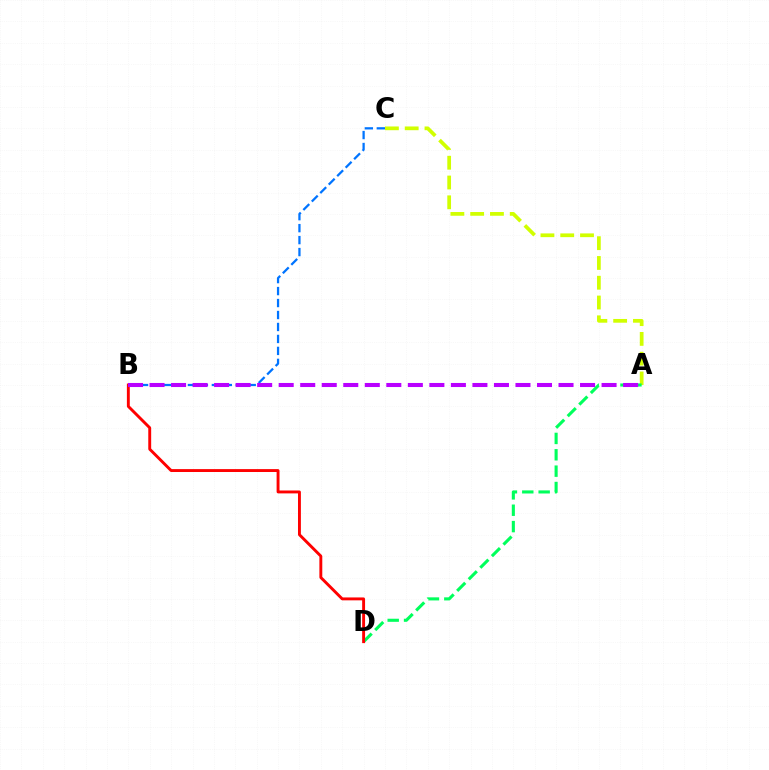{('B', 'C'): [{'color': '#0074ff', 'line_style': 'dashed', 'thickness': 1.63}], ('A', 'C'): [{'color': '#d1ff00', 'line_style': 'dashed', 'thickness': 2.69}], ('A', 'D'): [{'color': '#00ff5c', 'line_style': 'dashed', 'thickness': 2.22}], ('B', 'D'): [{'color': '#ff0000', 'line_style': 'solid', 'thickness': 2.09}], ('A', 'B'): [{'color': '#b900ff', 'line_style': 'dashed', 'thickness': 2.92}]}